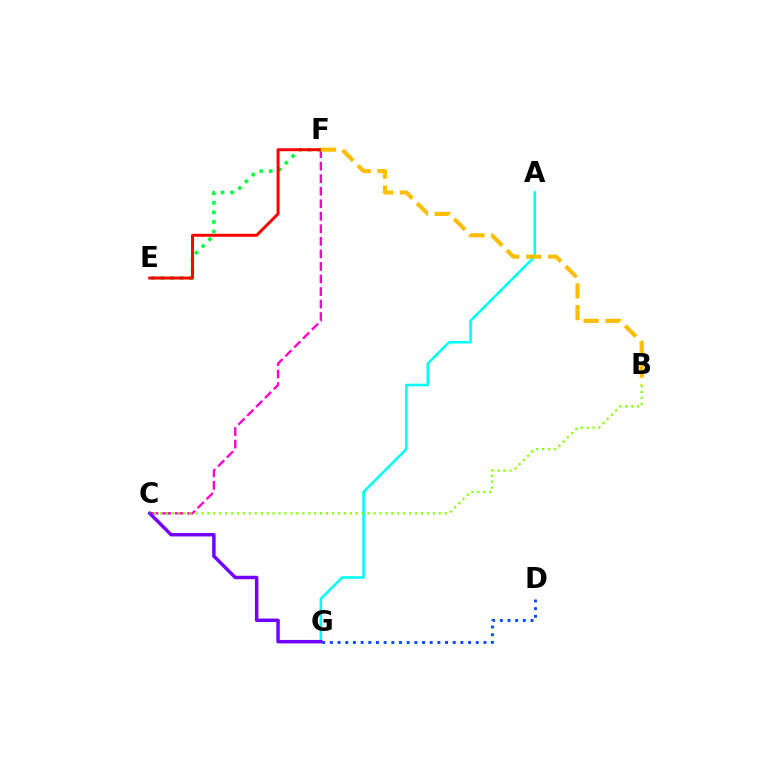{('A', 'G'): [{'color': '#00fff6', 'line_style': 'solid', 'thickness': 1.87}], ('C', 'F'): [{'color': '#ff00cf', 'line_style': 'dashed', 'thickness': 1.7}], ('D', 'G'): [{'color': '#004bff', 'line_style': 'dotted', 'thickness': 2.09}], ('E', 'F'): [{'color': '#00ff39', 'line_style': 'dotted', 'thickness': 2.59}, {'color': '#ff0000', 'line_style': 'solid', 'thickness': 2.13}], ('C', 'G'): [{'color': '#7200ff', 'line_style': 'solid', 'thickness': 2.49}], ('B', 'C'): [{'color': '#84ff00', 'line_style': 'dotted', 'thickness': 1.61}], ('B', 'F'): [{'color': '#ffbd00', 'line_style': 'dashed', 'thickness': 2.97}]}